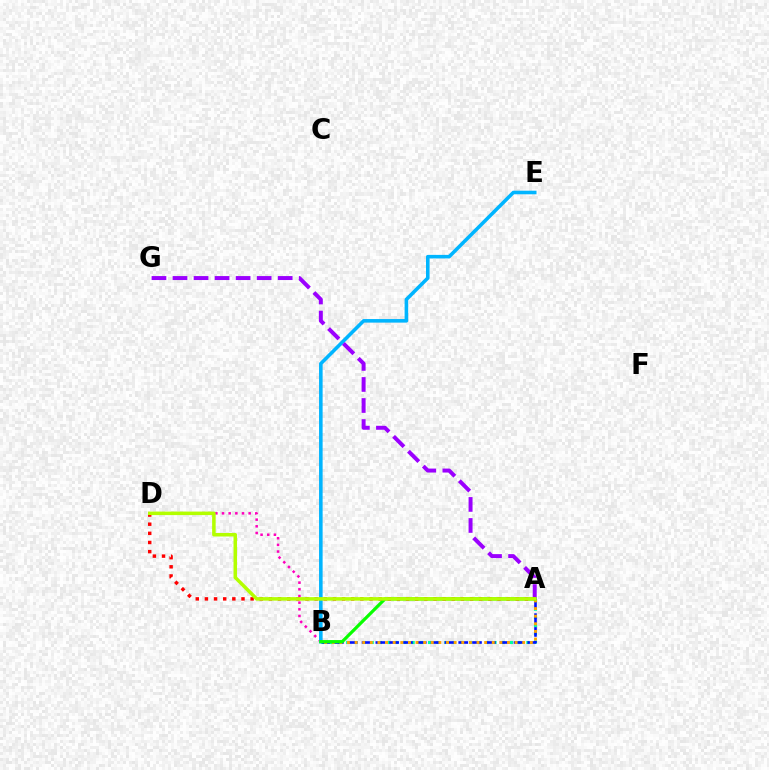{('B', 'D'): [{'color': '#ff00bd', 'line_style': 'dotted', 'thickness': 1.81}], ('A', 'B'): [{'color': '#00ff9d', 'line_style': 'dotted', 'thickness': 2.22}, {'color': '#0010ff', 'line_style': 'dashed', 'thickness': 1.88}, {'color': '#ffa500', 'line_style': 'dotted', 'thickness': 2.07}, {'color': '#08ff00', 'line_style': 'solid', 'thickness': 2.3}], ('B', 'E'): [{'color': '#00b5ff', 'line_style': 'solid', 'thickness': 2.57}], ('A', 'G'): [{'color': '#9b00ff', 'line_style': 'dashed', 'thickness': 2.86}], ('A', 'D'): [{'color': '#ff0000', 'line_style': 'dotted', 'thickness': 2.48}, {'color': '#b3ff00', 'line_style': 'solid', 'thickness': 2.54}]}